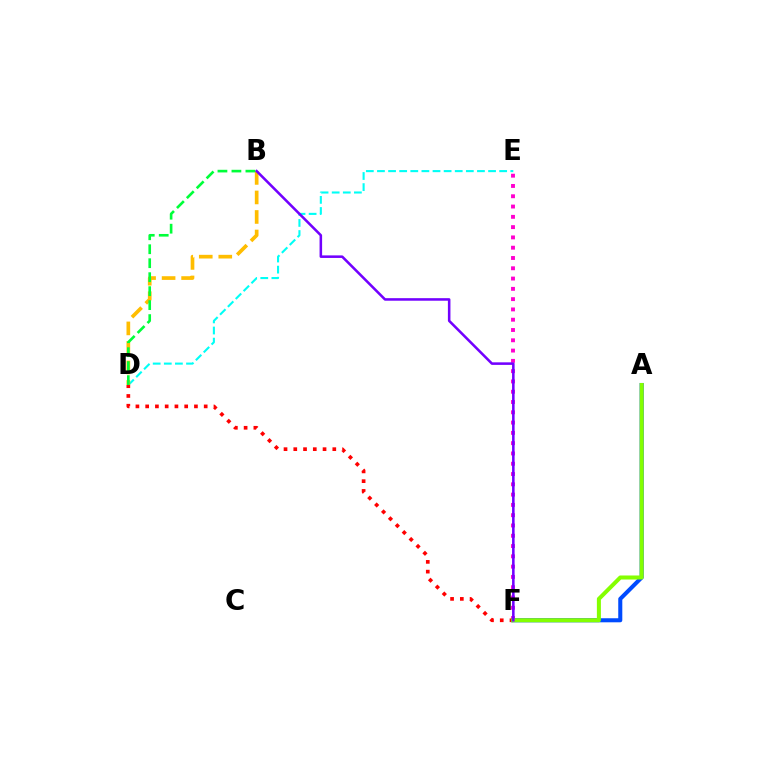{('E', 'F'): [{'color': '#ff00cf', 'line_style': 'dotted', 'thickness': 2.8}], ('D', 'E'): [{'color': '#00fff6', 'line_style': 'dashed', 'thickness': 1.51}], ('D', 'F'): [{'color': '#ff0000', 'line_style': 'dotted', 'thickness': 2.65}], ('A', 'F'): [{'color': '#004bff', 'line_style': 'solid', 'thickness': 2.92}, {'color': '#84ff00', 'line_style': 'solid', 'thickness': 2.9}], ('B', 'D'): [{'color': '#ffbd00', 'line_style': 'dashed', 'thickness': 2.65}, {'color': '#00ff39', 'line_style': 'dashed', 'thickness': 1.9}], ('B', 'F'): [{'color': '#7200ff', 'line_style': 'solid', 'thickness': 1.84}]}